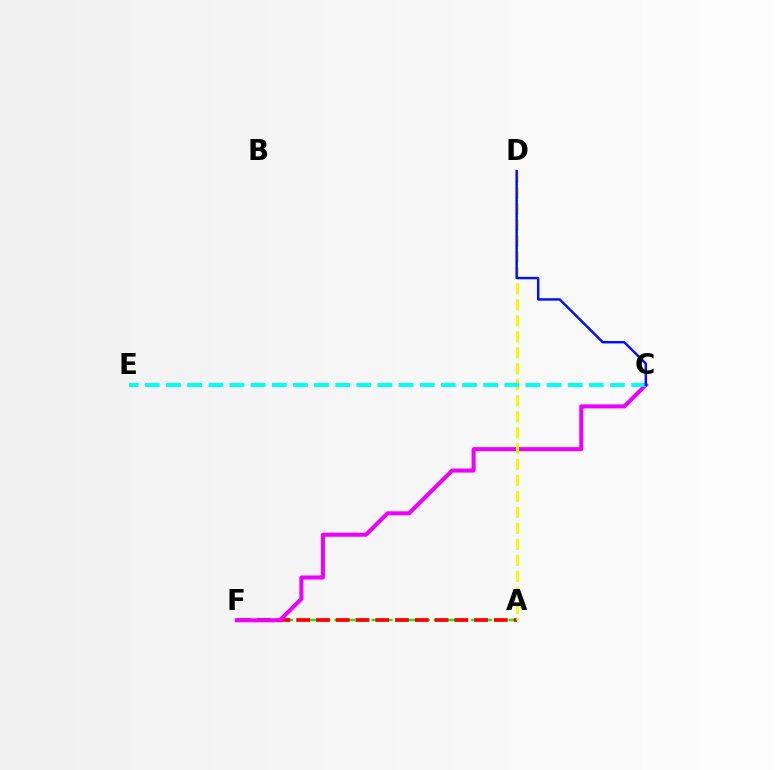{('A', 'F'): [{'color': '#08ff00', 'line_style': 'dashed', 'thickness': 1.69}, {'color': '#ff0000', 'line_style': 'dashed', 'thickness': 2.68}], ('C', 'F'): [{'color': '#ee00ff', 'line_style': 'solid', 'thickness': 2.92}], ('A', 'D'): [{'color': '#fcf500', 'line_style': 'dashed', 'thickness': 2.17}], ('C', 'E'): [{'color': '#00fff6', 'line_style': 'dashed', 'thickness': 2.87}], ('C', 'D'): [{'color': '#0010ff', 'line_style': 'solid', 'thickness': 1.76}]}